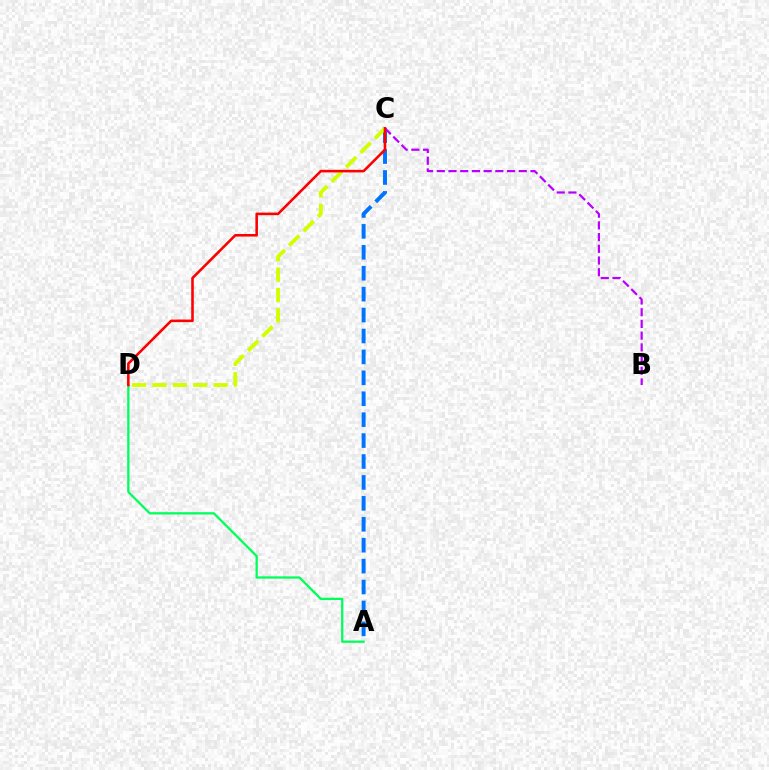{('A', 'C'): [{'color': '#0074ff', 'line_style': 'dashed', 'thickness': 2.84}], ('B', 'C'): [{'color': '#b900ff', 'line_style': 'dashed', 'thickness': 1.59}], ('C', 'D'): [{'color': '#d1ff00', 'line_style': 'dashed', 'thickness': 2.77}, {'color': '#ff0000', 'line_style': 'solid', 'thickness': 1.86}], ('A', 'D'): [{'color': '#00ff5c', 'line_style': 'solid', 'thickness': 1.65}]}